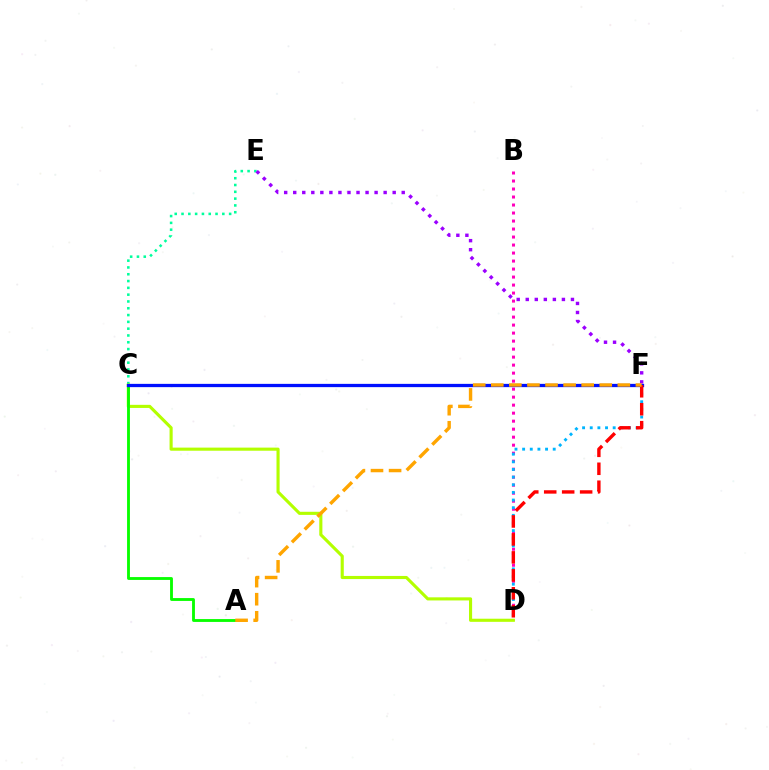{('B', 'D'): [{'color': '#ff00bd', 'line_style': 'dotted', 'thickness': 2.17}], ('D', 'F'): [{'color': '#00b5ff', 'line_style': 'dotted', 'thickness': 2.08}, {'color': '#ff0000', 'line_style': 'dashed', 'thickness': 2.44}], ('C', 'E'): [{'color': '#00ff9d', 'line_style': 'dotted', 'thickness': 1.85}], ('C', 'D'): [{'color': '#b3ff00', 'line_style': 'solid', 'thickness': 2.24}], ('A', 'C'): [{'color': '#08ff00', 'line_style': 'solid', 'thickness': 2.05}], ('C', 'F'): [{'color': '#0010ff', 'line_style': 'solid', 'thickness': 2.36}], ('E', 'F'): [{'color': '#9b00ff', 'line_style': 'dotted', 'thickness': 2.46}], ('A', 'F'): [{'color': '#ffa500', 'line_style': 'dashed', 'thickness': 2.46}]}